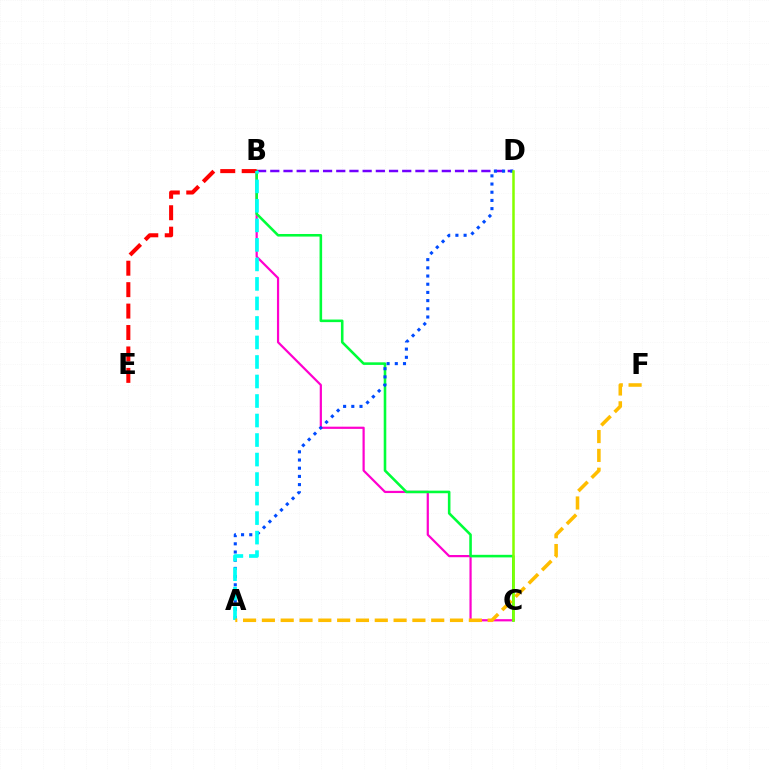{('B', 'D'): [{'color': '#7200ff', 'line_style': 'dashed', 'thickness': 1.79}], ('B', 'C'): [{'color': '#ff00cf', 'line_style': 'solid', 'thickness': 1.59}, {'color': '#00ff39', 'line_style': 'solid', 'thickness': 1.86}], ('A', 'D'): [{'color': '#004bff', 'line_style': 'dotted', 'thickness': 2.23}], ('B', 'E'): [{'color': '#ff0000', 'line_style': 'dashed', 'thickness': 2.91}], ('A', 'B'): [{'color': '#00fff6', 'line_style': 'dashed', 'thickness': 2.65}], ('C', 'D'): [{'color': '#84ff00', 'line_style': 'solid', 'thickness': 1.82}], ('A', 'F'): [{'color': '#ffbd00', 'line_style': 'dashed', 'thickness': 2.56}]}